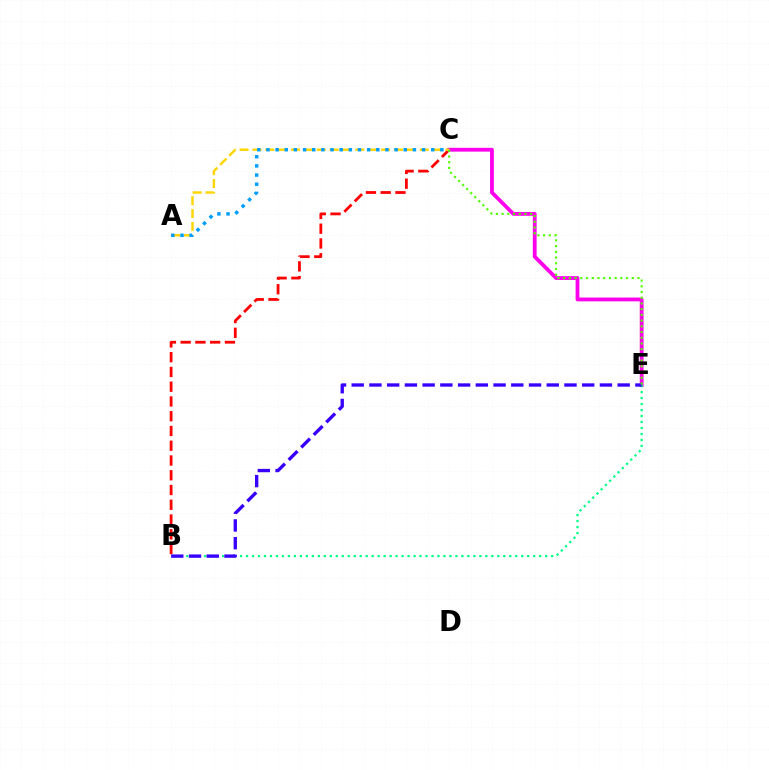{('B', 'C'): [{'color': '#ff0000', 'line_style': 'dashed', 'thickness': 2.0}], ('C', 'E'): [{'color': '#ff00ed', 'line_style': 'solid', 'thickness': 2.74}, {'color': '#4fff00', 'line_style': 'dotted', 'thickness': 1.55}], ('B', 'E'): [{'color': '#00ff86', 'line_style': 'dotted', 'thickness': 1.63}, {'color': '#3700ff', 'line_style': 'dashed', 'thickness': 2.41}], ('A', 'C'): [{'color': '#ffd500', 'line_style': 'dashed', 'thickness': 1.75}, {'color': '#009eff', 'line_style': 'dotted', 'thickness': 2.49}]}